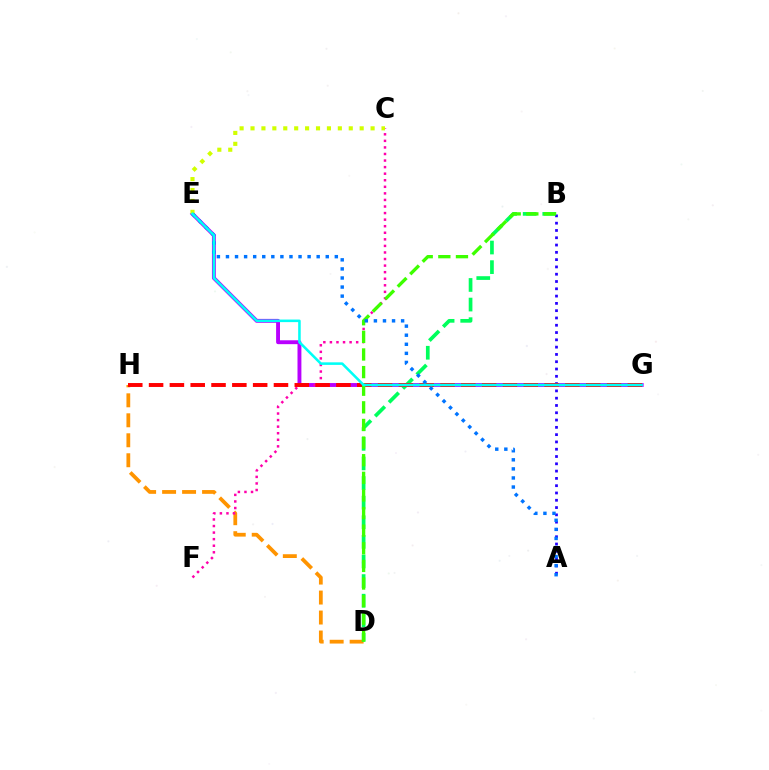{('D', 'H'): [{'color': '#ff9400', 'line_style': 'dashed', 'thickness': 2.71}], ('B', 'D'): [{'color': '#00ff5c', 'line_style': 'dashed', 'thickness': 2.66}, {'color': '#3dff00', 'line_style': 'dashed', 'thickness': 2.39}], ('E', 'G'): [{'color': '#b900ff', 'line_style': 'solid', 'thickness': 2.8}, {'color': '#00fff6', 'line_style': 'solid', 'thickness': 1.84}], ('A', 'B'): [{'color': '#2500ff', 'line_style': 'dotted', 'thickness': 1.98}], ('C', 'F'): [{'color': '#ff00ac', 'line_style': 'dotted', 'thickness': 1.78}], ('G', 'H'): [{'color': '#ff0000', 'line_style': 'dashed', 'thickness': 2.83}], ('C', 'E'): [{'color': '#d1ff00', 'line_style': 'dotted', 'thickness': 2.97}], ('A', 'E'): [{'color': '#0074ff', 'line_style': 'dotted', 'thickness': 2.46}]}